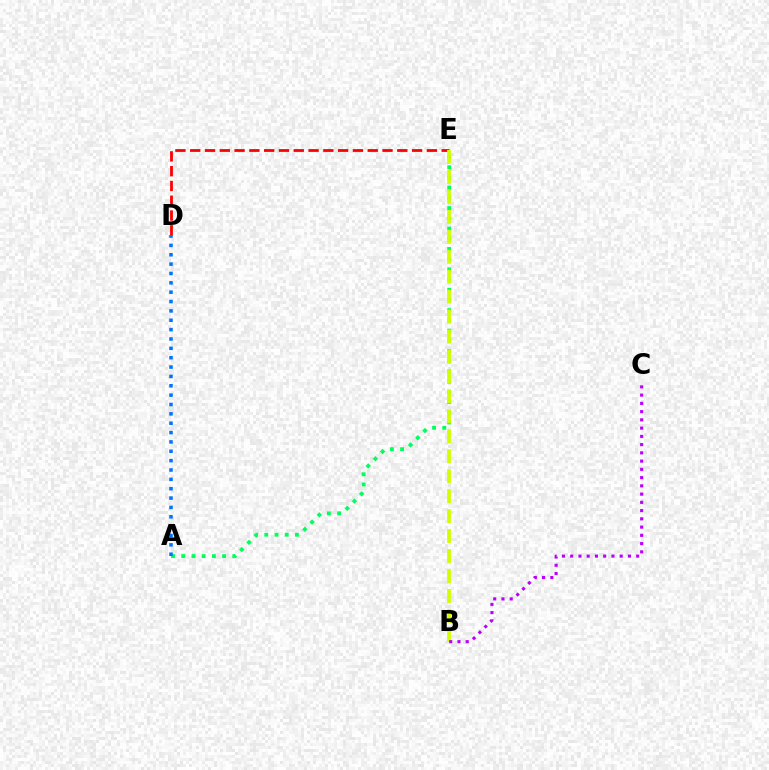{('A', 'E'): [{'color': '#00ff5c', 'line_style': 'dotted', 'thickness': 2.77}], ('D', 'E'): [{'color': '#ff0000', 'line_style': 'dashed', 'thickness': 2.01}], ('B', 'E'): [{'color': '#d1ff00', 'line_style': 'dashed', 'thickness': 2.71}], ('B', 'C'): [{'color': '#b900ff', 'line_style': 'dotted', 'thickness': 2.24}], ('A', 'D'): [{'color': '#0074ff', 'line_style': 'dotted', 'thickness': 2.54}]}